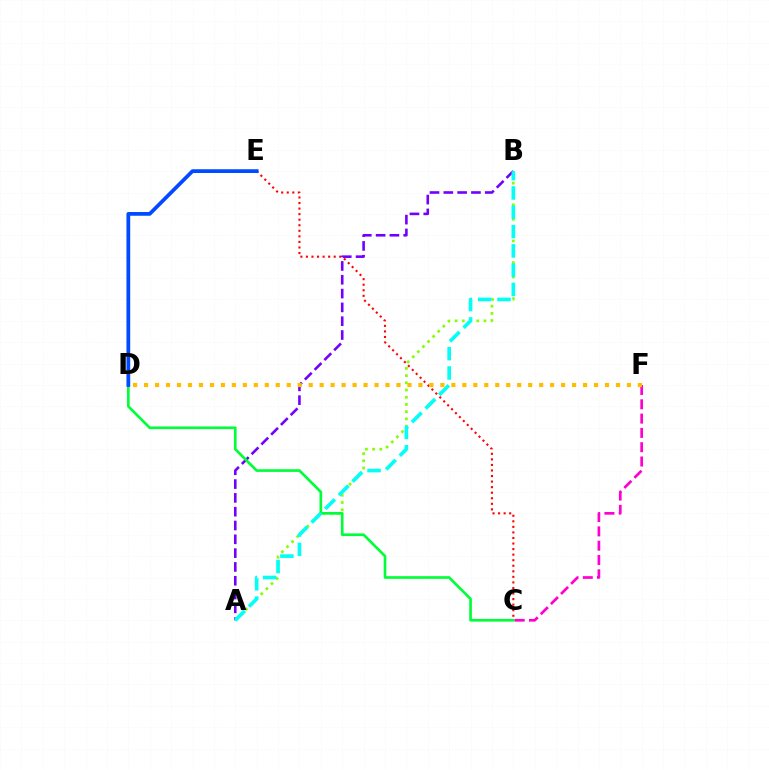{('C', 'E'): [{'color': '#ff0000', 'line_style': 'dotted', 'thickness': 1.51}], ('A', 'B'): [{'color': '#7200ff', 'line_style': 'dashed', 'thickness': 1.88}, {'color': '#84ff00', 'line_style': 'dotted', 'thickness': 1.96}, {'color': '#00fff6', 'line_style': 'dashed', 'thickness': 2.62}], ('C', 'D'): [{'color': '#00ff39', 'line_style': 'solid', 'thickness': 1.92}], ('D', 'E'): [{'color': '#004bff', 'line_style': 'solid', 'thickness': 2.7}], ('C', 'F'): [{'color': '#ff00cf', 'line_style': 'dashed', 'thickness': 1.94}], ('D', 'F'): [{'color': '#ffbd00', 'line_style': 'dotted', 'thickness': 2.98}]}